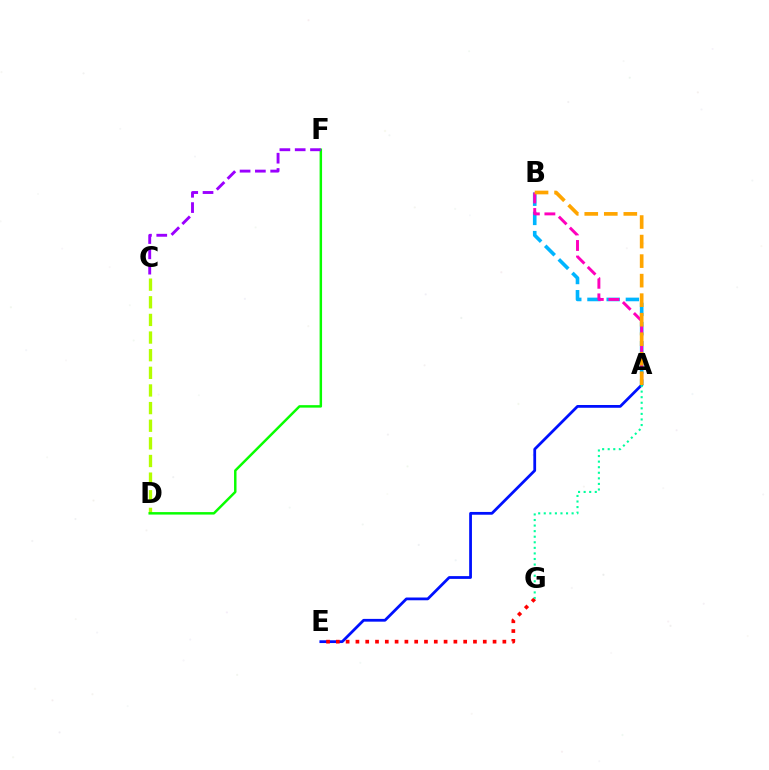{('A', 'E'): [{'color': '#0010ff', 'line_style': 'solid', 'thickness': 2.0}], ('A', 'B'): [{'color': '#00b5ff', 'line_style': 'dashed', 'thickness': 2.61}, {'color': '#ff00bd', 'line_style': 'dashed', 'thickness': 2.11}, {'color': '#ffa500', 'line_style': 'dashed', 'thickness': 2.65}], ('C', 'D'): [{'color': '#b3ff00', 'line_style': 'dashed', 'thickness': 2.4}], ('E', 'G'): [{'color': '#ff0000', 'line_style': 'dotted', 'thickness': 2.66}], ('D', 'F'): [{'color': '#08ff00', 'line_style': 'solid', 'thickness': 1.78}], ('C', 'F'): [{'color': '#9b00ff', 'line_style': 'dashed', 'thickness': 2.08}], ('A', 'G'): [{'color': '#00ff9d', 'line_style': 'dotted', 'thickness': 1.51}]}